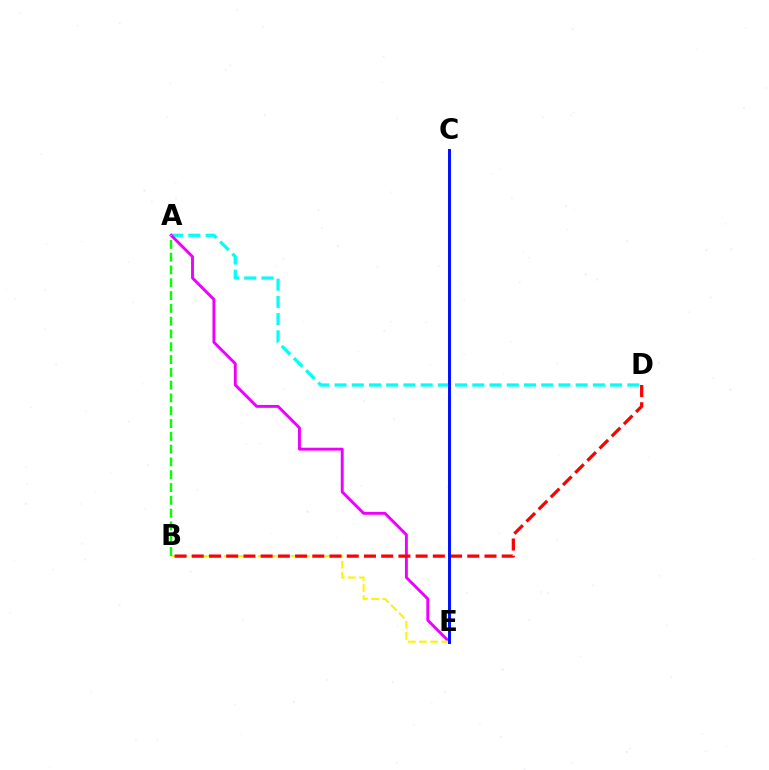{('A', 'D'): [{'color': '#00fff6', 'line_style': 'dashed', 'thickness': 2.34}], ('A', 'E'): [{'color': '#ee00ff', 'line_style': 'solid', 'thickness': 2.09}], ('B', 'E'): [{'color': '#fcf500', 'line_style': 'dashed', 'thickness': 1.52}], ('A', 'B'): [{'color': '#08ff00', 'line_style': 'dashed', 'thickness': 1.74}], ('B', 'D'): [{'color': '#ff0000', 'line_style': 'dashed', 'thickness': 2.34}], ('C', 'E'): [{'color': '#0010ff', 'line_style': 'solid', 'thickness': 2.13}]}